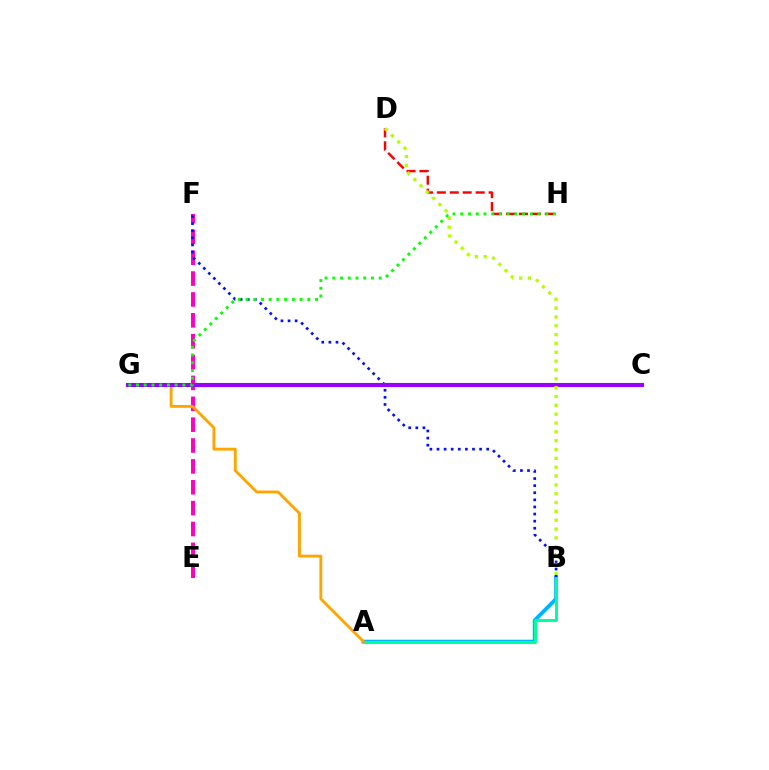{('E', 'F'): [{'color': '#ff00bd', 'line_style': 'dashed', 'thickness': 2.83}], ('A', 'B'): [{'color': '#00b5ff', 'line_style': 'solid', 'thickness': 2.81}, {'color': '#00ff9d', 'line_style': 'solid', 'thickness': 2.13}], ('B', 'F'): [{'color': '#0010ff', 'line_style': 'dotted', 'thickness': 1.93}], ('A', 'G'): [{'color': '#ffa500', 'line_style': 'solid', 'thickness': 2.05}], ('C', 'G'): [{'color': '#9b00ff', 'line_style': 'solid', 'thickness': 2.94}], ('D', 'H'): [{'color': '#ff0000', 'line_style': 'dashed', 'thickness': 1.76}], ('B', 'D'): [{'color': '#b3ff00', 'line_style': 'dotted', 'thickness': 2.4}], ('G', 'H'): [{'color': '#08ff00', 'line_style': 'dotted', 'thickness': 2.1}]}